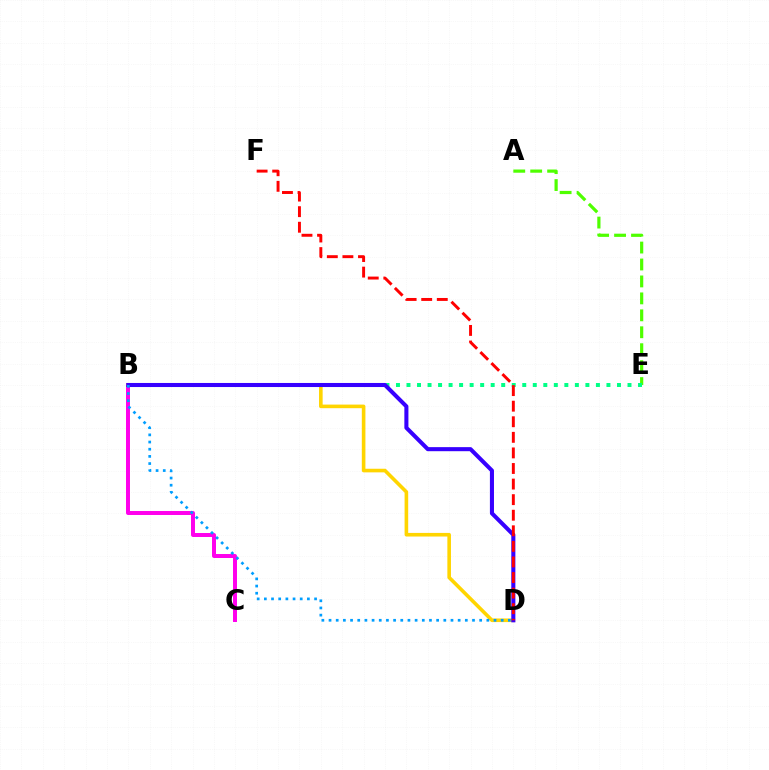{('A', 'E'): [{'color': '#4fff00', 'line_style': 'dashed', 'thickness': 2.3}], ('B', 'C'): [{'color': '#ff00ed', 'line_style': 'solid', 'thickness': 2.87}], ('B', 'D'): [{'color': '#ffd500', 'line_style': 'solid', 'thickness': 2.6}, {'color': '#3700ff', 'line_style': 'solid', 'thickness': 2.93}, {'color': '#009eff', 'line_style': 'dotted', 'thickness': 1.95}], ('B', 'E'): [{'color': '#00ff86', 'line_style': 'dotted', 'thickness': 2.86}], ('D', 'F'): [{'color': '#ff0000', 'line_style': 'dashed', 'thickness': 2.12}]}